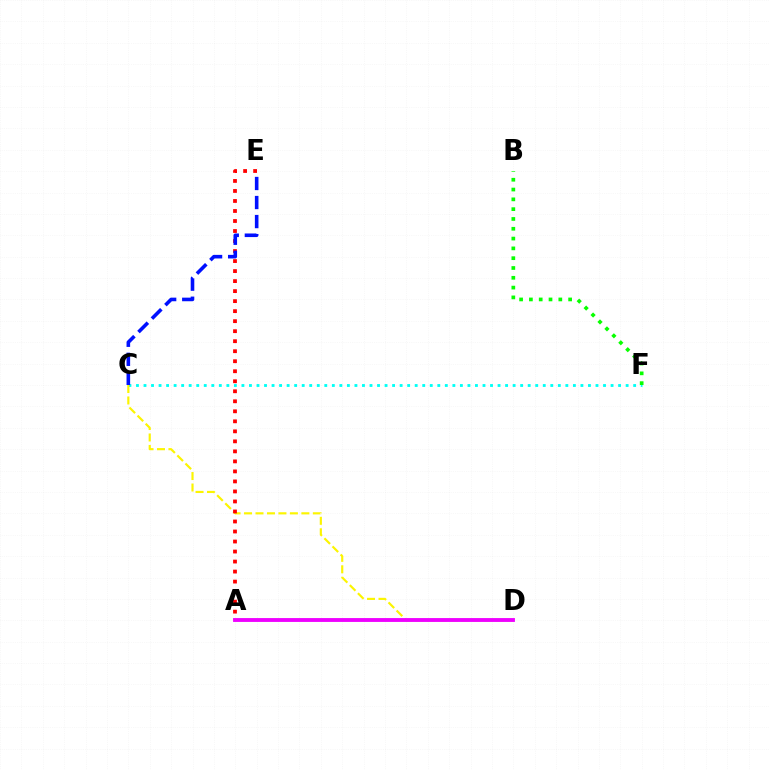{('C', 'F'): [{'color': '#00fff6', 'line_style': 'dotted', 'thickness': 2.05}], ('C', 'D'): [{'color': '#fcf500', 'line_style': 'dashed', 'thickness': 1.56}], ('A', 'E'): [{'color': '#ff0000', 'line_style': 'dotted', 'thickness': 2.72}], ('A', 'D'): [{'color': '#ee00ff', 'line_style': 'solid', 'thickness': 2.77}], ('B', 'F'): [{'color': '#08ff00', 'line_style': 'dotted', 'thickness': 2.66}], ('C', 'E'): [{'color': '#0010ff', 'line_style': 'dashed', 'thickness': 2.59}]}